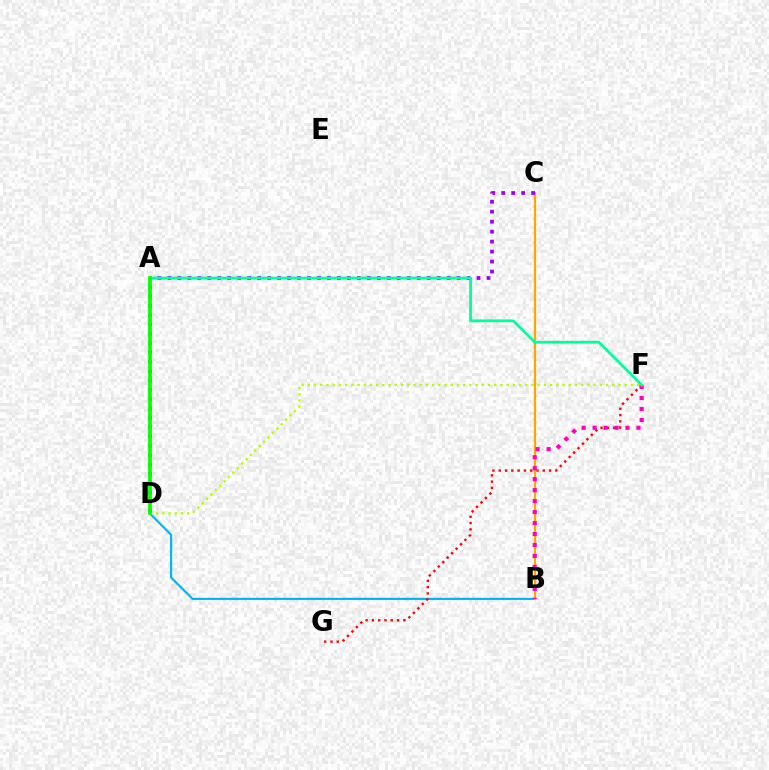{('B', 'D'): [{'color': '#00b5ff', 'line_style': 'solid', 'thickness': 1.56}], ('F', 'G'): [{'color': '#ff0000', 'line_style': 'dotted', 'thickness': 1.71}], ('B', 'C'): [{'color': '#ffa500', 'line_style': 'solid', 'thickness': 1.59}], ('B', 'F'): [{'color': '#ff00bd', 'line_style': 'dotted', 'thickness': 2.98}], ('A', 'D'): [{'color': '#0010ff', 'line_style': 'dotted', 'thickness': 2.54}, {'color': '#08ff00', 'line_style': 'solid', 'thickness': 2.71}], ('D', 'F'): [{'color': '#b3ff00', 'line_style': 'dotted', 'thickness': 1.69}], ('A', 'C'): [{'color': '#9b00ff', 'line_style': 'dotted', 'thickness': 2.71}], ('A', 'F'): [{'color': '#00ff9d', 'line_style': 'solid', 'thickness': 2.0}]}